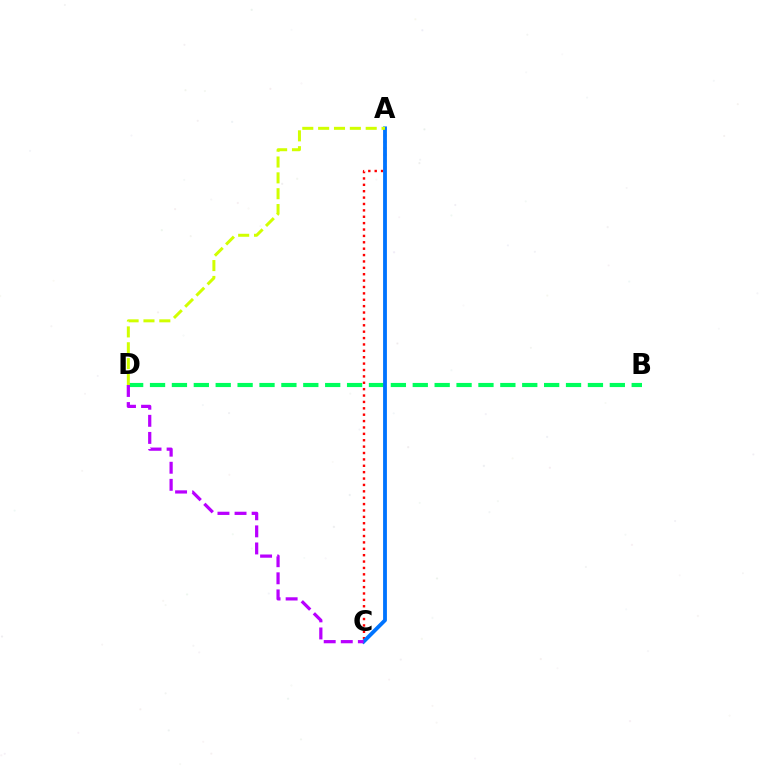{('A', 'C'): [{'color': '#ff0000', 'line_style': 'dotted', 'thickness': 1.73}, {'color': '#0074ff', 'line_style': 'solid', 'thickness': 2.74}], ('B', 'D'): [{'color': '#00ff5c', 'line_style': 'dashed', 'thickness': 2.97}], ('C', 'D'): [{'color': '#b900ff', 'line_style': 'dashed', 'thickness': 2.32}], ('A', 'D'): [{'color': '#d1ff00', 'line_style': 'dashed', 'thickness': 2.15}]}